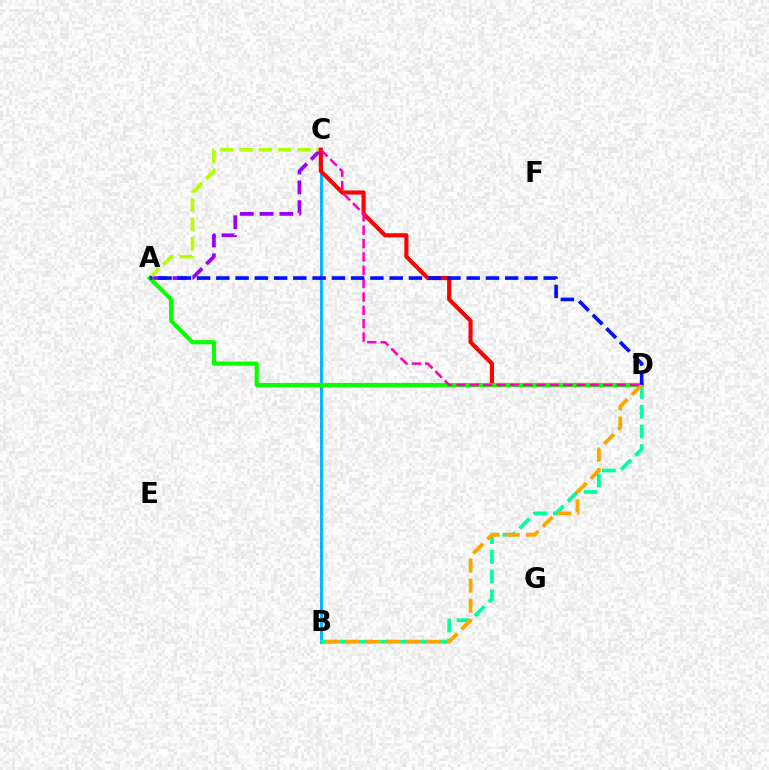{('A', 'C'): [{'color': '#9b00ff', 'line_style': 'dashed', 'thickness': 2.69}, {'color': '#b3ff00', 'line_style': 'dashed', 'thickness': 2.62}], ('B', 'C'): [{'color': '#00b5ff', 'line_style': 'solid', 'thickness': 2.09}], ('C', 'D'): [{'color': '#ff0000', 'line_style': 'solid', 'thickness': 2.97}, {'color': '#ff00bd', 'line_style': 'dashed', 'thickness': 1.81}], ('B', 'D'): [{'color': '#00ff9d', 'line_style': 'dashed', 'thickness': 2.69}, {'color': '#ffa500', 'line_style': 'dashed', 'thickness': 2.74}], ('A', 'D'): [{'color': '#08ff00', 'line_style': 'solid', 'thickness': 2.97}, {'color': '#0010ff', 'line_style': 'dashed', 'thickness': 2.62}]}